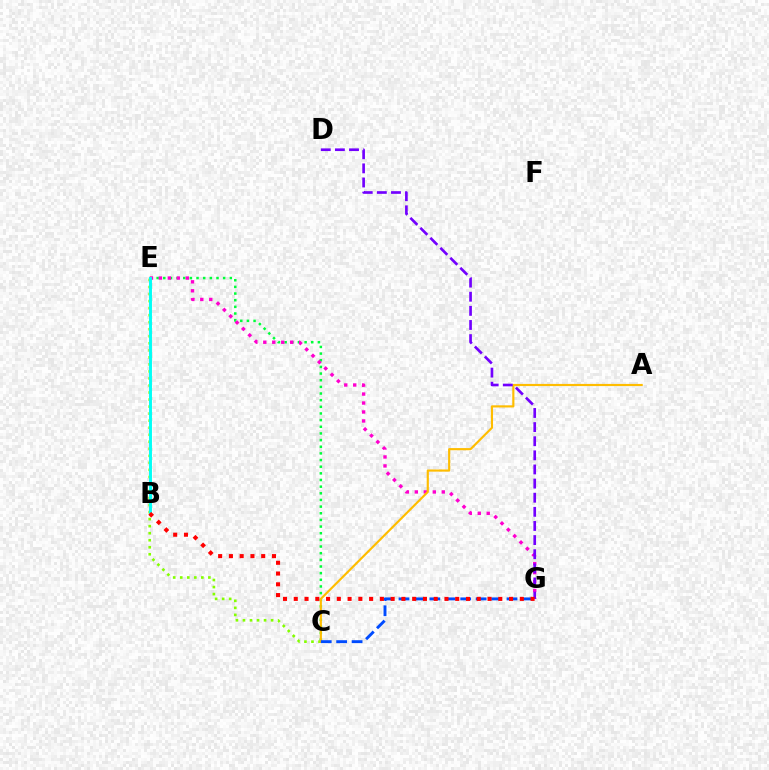{('C', 'E'): [{'color': '#00ff39', 'line_style': 'dotted', 'thickness': 1.81}, {'color': '#84ff00', 'line_style': 'dotted', 'thickness': 1.91}], ('E', 'G'): [{'color': '#ff00cf', 'line_style': 'dotted', 'thickness': 2.44}], ('A', 'C'): [{'color': '#ffbd00', 'line_style': 'solid', 'thickness': 1.56}], ('B', 'E'): [{'color': '#00fff6', 'line_style': 'solid', 'thickness': 2.11}], ('D', 'G'): [{'color': '#7200ff', 'line_style': 'dashed', 'thickness': 1.92}], ('C', 'G'): [{'color': '#004bff', 'line_style': 'dashed', 'thickness': 2.1}], ('B', 'G'): [{'color': '#ff0000', 'line_style': 'dotted', 'thickness': 2.92}]}